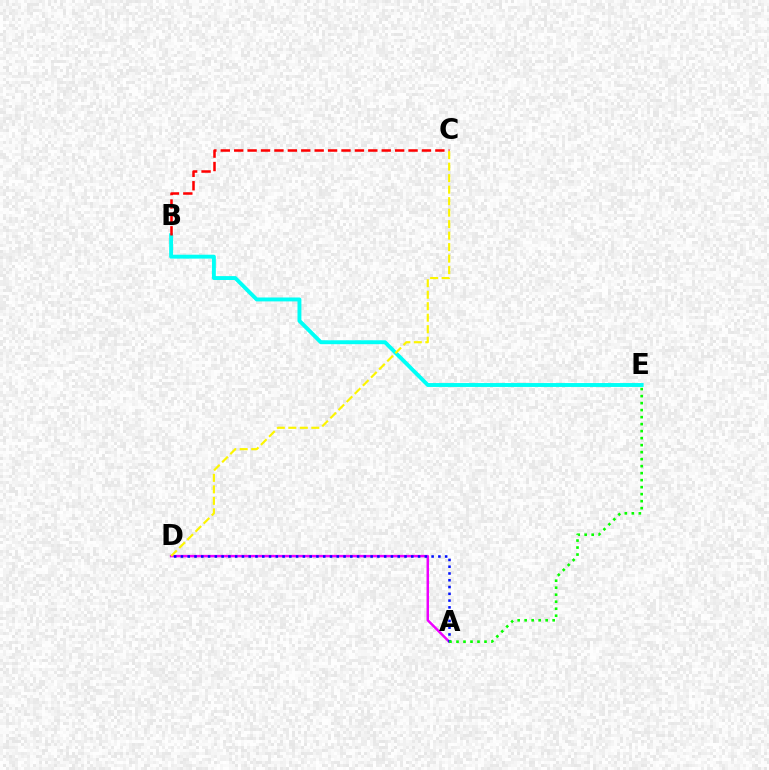{('B', 'E'): [{'color': '#00fff6', 'line_style': 'solid', 'thickness': 2.81}], ('A', 'D'): [{'color': '#ee00ff', 'line_style': 'solid', 'thickness': 1.79}, {'color': '#0010ff', 'line_style': 'dotted', 'thickness': 1.84}], ('B', 'C'): [{'color': '#ff0000', 'line_style': 'dashed', 'thickness': 1.82}], ('C', 'D'): [{'color': '#fcf500', 'line_style': 'dashed', 'thickness': 1.56}], ('A', 'E'): [{'color': '#08ff00', 'line_style': 'dotted', 'thickness': 1.9}]}